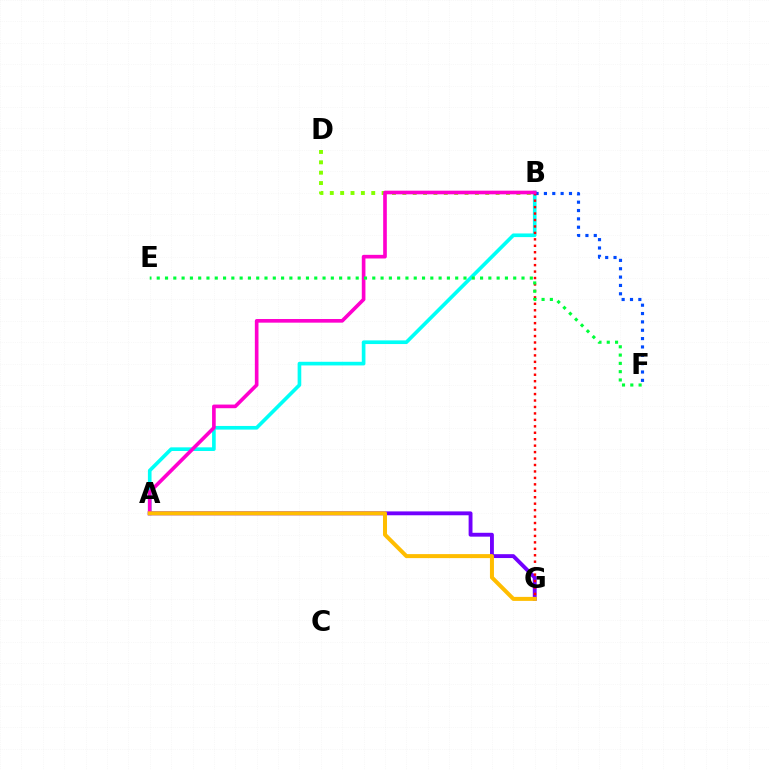{('A', 'B'): [{'color': '#00fff6', 'line_style': 'solid', 'thickness': 2.63}, {'color': '#ff00cf', 'line_style': 'solid', 'thickness': 2.62}], ('A', 'G'): [{'color': '#7200ff', 'line_style': 'solid', 'thickness': 2.79}, {'color': '#ffbd00', 'line_style': 'solid', 'thickness': 2.88}], ('B', 'F'): [{'color': '#004bff', 'line_style': 'dotted', 'thickness': 2.27}], ('B', 'G'): [{'color': '#ff0000', 'line_style': 'dotted', 'thickness': 1.75}], ('B', 'D'): [{'color': '#84ff00', 'line_style': 'dotted', 'thickness': 2.82}], ('E', 'F'): [{'color': '#00ff39', 'line_style': 'dotted', 'thickness': 2.25}]}